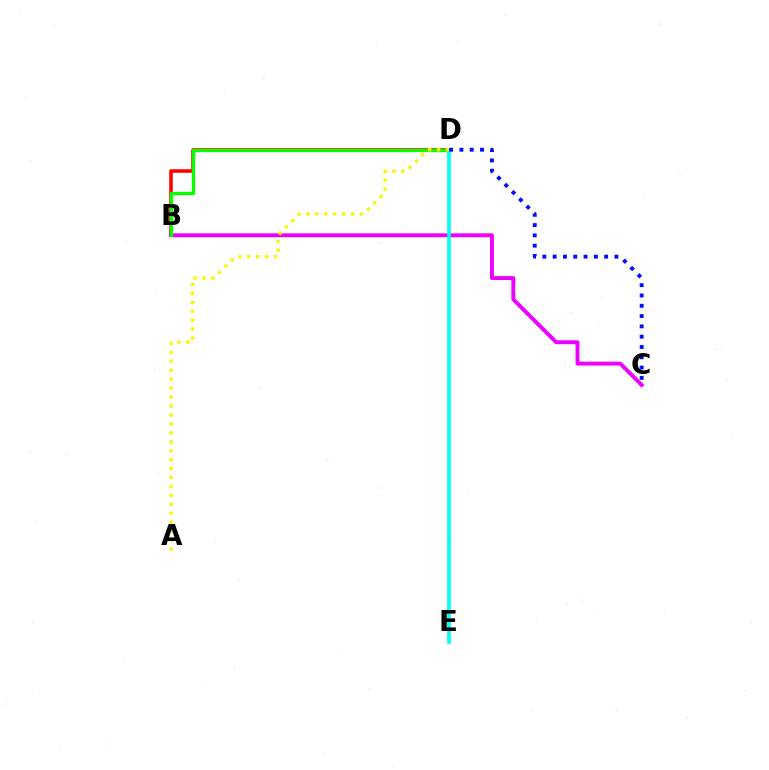{('B', 'D'): [{'color': '#ff0000', 'line_style': 'solid', 'thickness': 2.56}, {'color': '#08ff00', 'line_style': 'solid', 'thickness': 2.38}], ('B', 'C'): [{'color': '#ee00ff', 'line_style': 'solid', 'thickness': 2.81}], ('D', 'E'): [{'color': '#00fff6', 'line_style': 'solid', 'thickness': 2.65}], ('A', 'D'): [{'color': '#fcf500', 'line_style': 'dotted', 'thickness': 2.43}], ('C', 'D'): [{'color': '#0010ff', 'line_style': 'dotted', 'thickness': 2.8}]}